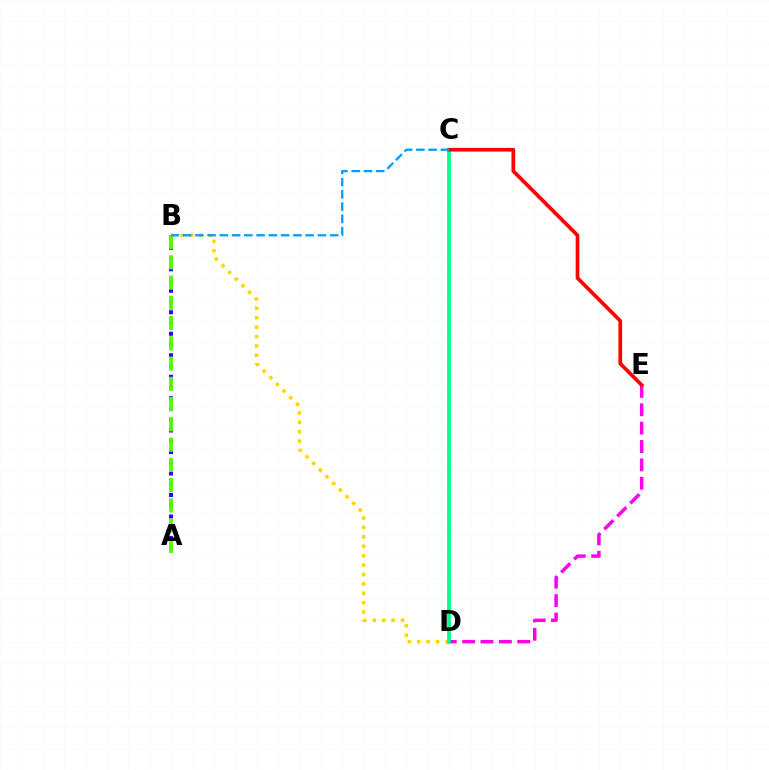{('D', 'E'): [{'color': '#ff00ed', 'line_style': 'dashed', 'thickness': 2.5}], ('A', 'B'): [{'color': '#3700ff', 'line_style': 'dotted', 'thickness': 2.92}, {'color': '#4fff00', 'line_style': 'dashed', 'thickness': 2.75}], ('B', 'D'): [{'color': '#ffd500', 'line_style': 'dotted', 'thickness': 2.56}], ('C', 'D'): [{'color': '#00ff86', 'line_style': 'solid', 'thickness': 2.71}], ('C', 'E'): [{'color': '#ff0000', 'line_style': 'solid', 'thickness': 2.66}], ('B', 'C'): [{'color': '#009eff', 'line_style': 'dashed', 'thickness': 1.66}]}